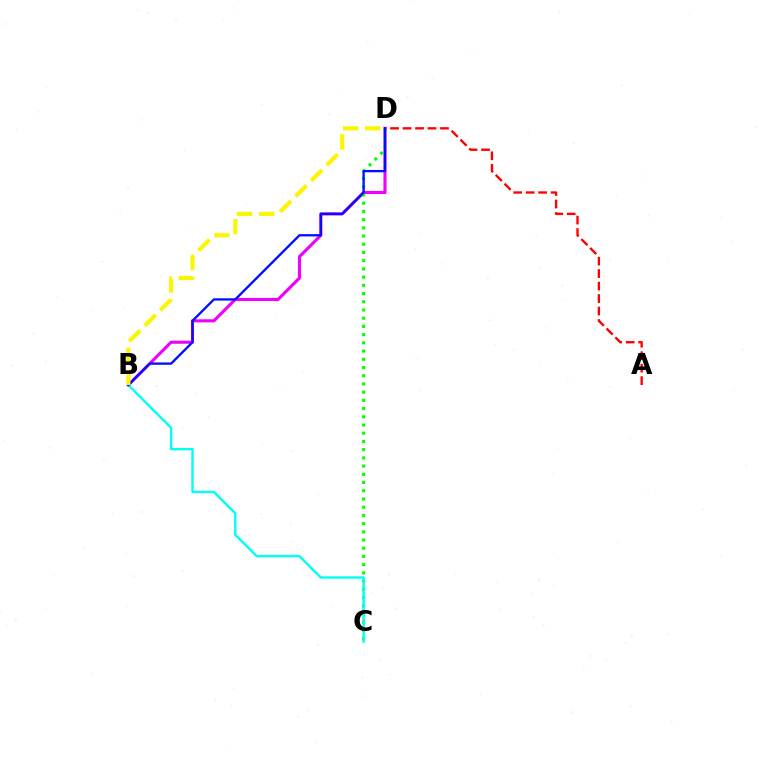{('B', 'D'): [{'color': '#ee00ff', 'line_style': 'solid', 'thickness': 2.23}, {'color': '#0010ff', 'line_style': 'solid', 'thickness': 1.68}, {'color': '#fcf500', 'line_style': 'dashed', 'thickness': 2.99}], ('C', 'D'): [{'color': '#08ff00', 'line_style': 'dotted', 'thickness': 2.23}], ('B', 'C'): [{'color': '#00fff6', 'line_style': 'solid', 'thickness': 1.73}], ('A', 'D'): [{'color': '#ff0000', 'line_style': 'dashed', 'thickness': 1.7}]}